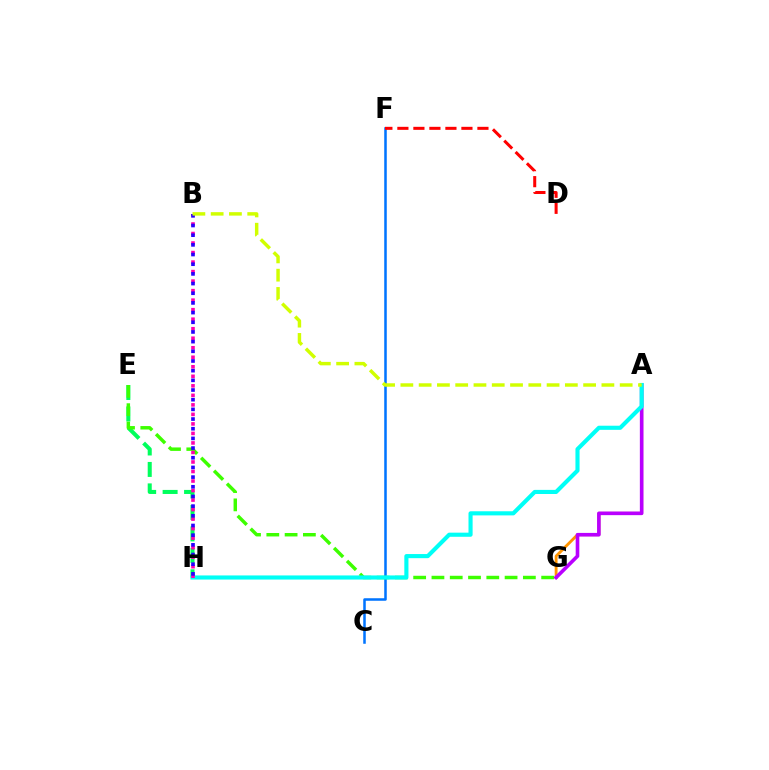{('C', 'F'): [{'color': '#0074ff', 'line_style': 'solid', 'thickness': 1.82}], ('E', 'H'): [{'color': '#00ff5c', 'line_style': 'dashed', 'thickness': 2.91}], ('E', 'G'): [{'color': '#3dff00', 'line_style': 'dashed', 'thickness': 2.48}], ('A', 'G'): [{'color': '#ff9400', 'line_style': 'solid', 'thickness': 2.05}, {'color': '#b900ff', 'line_style': 'solid', 'thickness': 2.61}], ('D', 'F'): [{'color': '#ff0000', 'line_style': 'dashed', 'thickness': 2.17}], ('A', 'H'): [{'color': '#00fff6', 'line_style': 'solid', 'thickness': 2.96}], ('B', 'H'): [{'color': '#ff00ac', 'line_style': 'dotted', 'thickness': 2.59}, {'color': '#2500ff', 'line_style': 'dotted', 'thickness': 2.63}], ('A', 'B'): [{'color': '#d1ff00', 'line_style': 'dashed', 'thickness': 2.48}]}